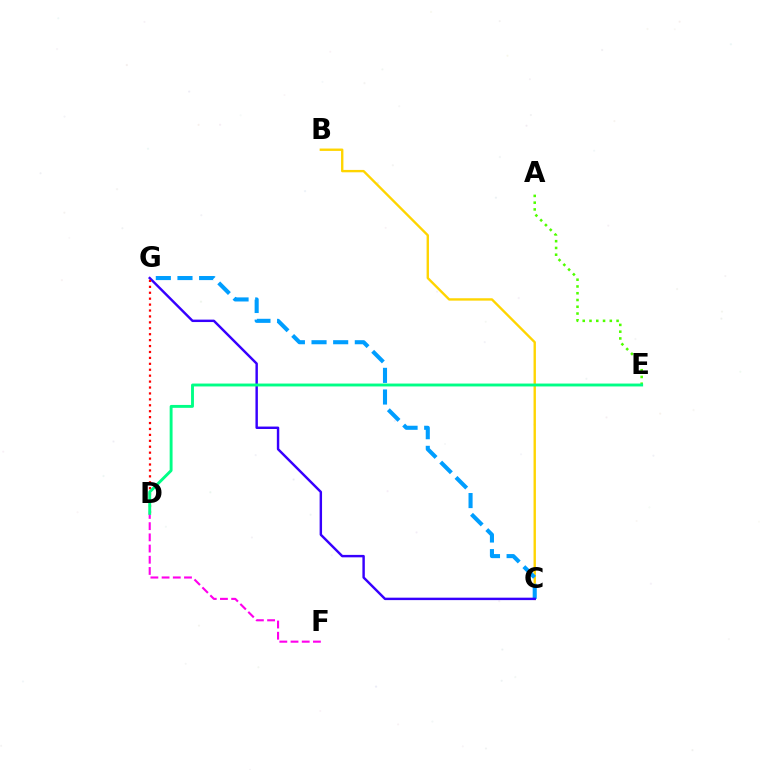{('A', 'E'): [{'color': '#4fff00', 'line_style': 'dotted', 'thickness': 1.84}], ('B', 'C'): [{'color': '#ffd500', 'line_style': 'solid', 'thickness': 1.71}], ('C', 'G'): [{'color': '#009eff', 'line_style': 'dashed', 'thickness': 2.94}, {'color': '#3700ff', 'line_style': 'solid', 'thickness': 1.75}], ('D', 'F'): [{'color': '#ff00ed', 'line_style': 'dashed', 'thickness': 1.52}], ('D', 'G'): [{'color': '#ff0000', 'line_style': 'dotted', 'thickness': 1.61}], ('D', 'E'): [{'color': '#00ff86', 'line_style': 'solid', 'thickness': 2.08}]}